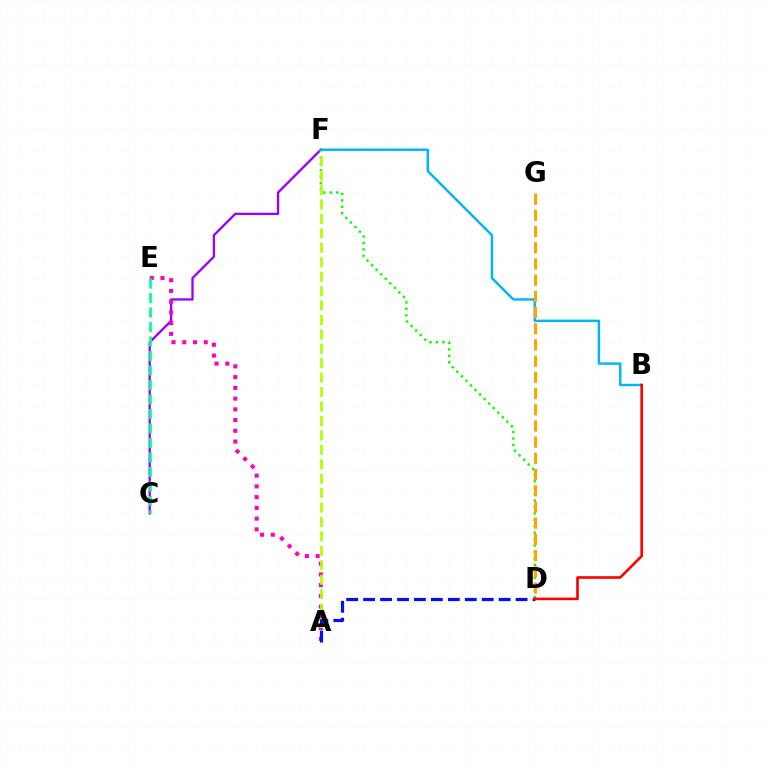{('C', 'F'): [{'color': '#9b00ff', 'line_style': 'solid', 'thickness': 1.67}], ('A', 'E'): [{'color': '#ff00bd', 'line_style': 'dotted', 'thickness': 2.92}], ('D', 'F'): [{'color': '#08ff00', 'line_style': 'dotted', 'thickness': 1.75}], ('C', 'E'): [{'color': '#00ff9d', 'line_style': 'dashed', 'thickness': 1.97}], ('A', 'F'): [{'color': '#b3ff00', 'line_style': 'dashed', 'thickness': 1.96}], ('A', 'D'): [{'color': '#0010ff', 'line_style': 'dashed', 'thickness': 2.3}], ('B', 'F'): [{'color': '#00b5ff', 'line_style': 'solid', 'thickness': 1.76}], ('D', 'G'): [{'color': '#ffa500', 'line_style': 'dashed', 'thickness': 2.2}], ('B', 'D'): [{'color': '#ff0000', 'line_style': 'solid', 'thickness': 1.89}]}